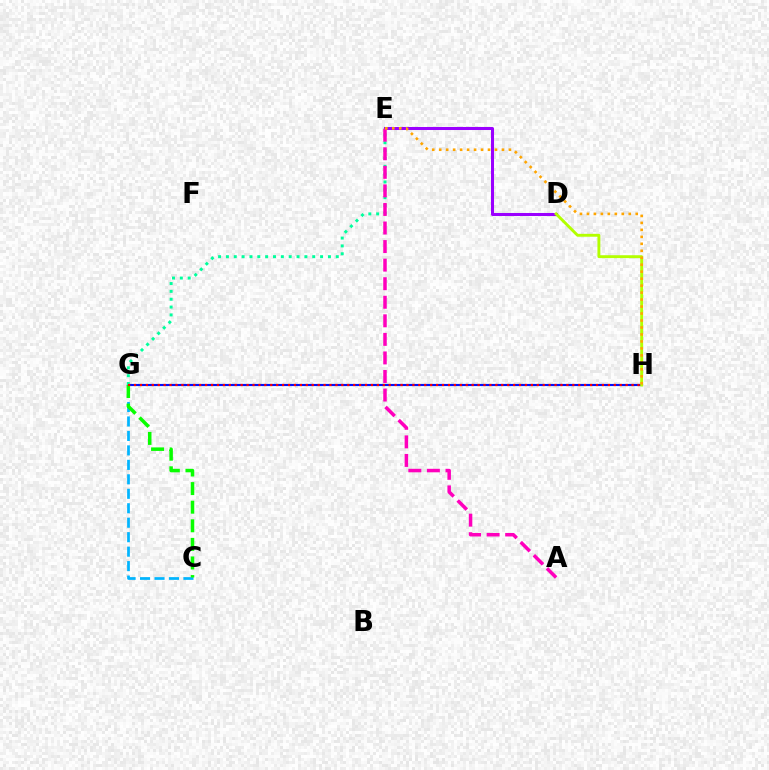{('D', 'E'): [{'color': '#9b00ff', 'line_style': 'solid', 'thickness': 2.18}], ('G', 'H'): [{'color': '#0010ff', 'line_style': 'solid', 'thickness': 1.54}, {'color': '#ff0000', 'line_style': 'dotted', 'thickness': 1.61}], ('E', 'G'): [{'color': '#00ff9d', 'line_style': 'dotted', 'thickness': 2.13}], ('C', 'G'): [{'color': '#00b5ff', 'line_style': 'dashed', 'thickness': 1.97}, {'color': '#08ff00', 'line_style': 'dashed', 'thickness': 2.53}], ('A', 'E'): [{'color': '#ff00bd', 'line_style': 'dashed', 'thickness': 2.52}], ('D', 'H'): [{'color': '#b3ff00', 'line_style': 'solid', 'thickness': 2.08}], ('E', 'H'): [{'color': '#ffa500', 'line_style': 'dotted', 'thickness': 1.89}]}